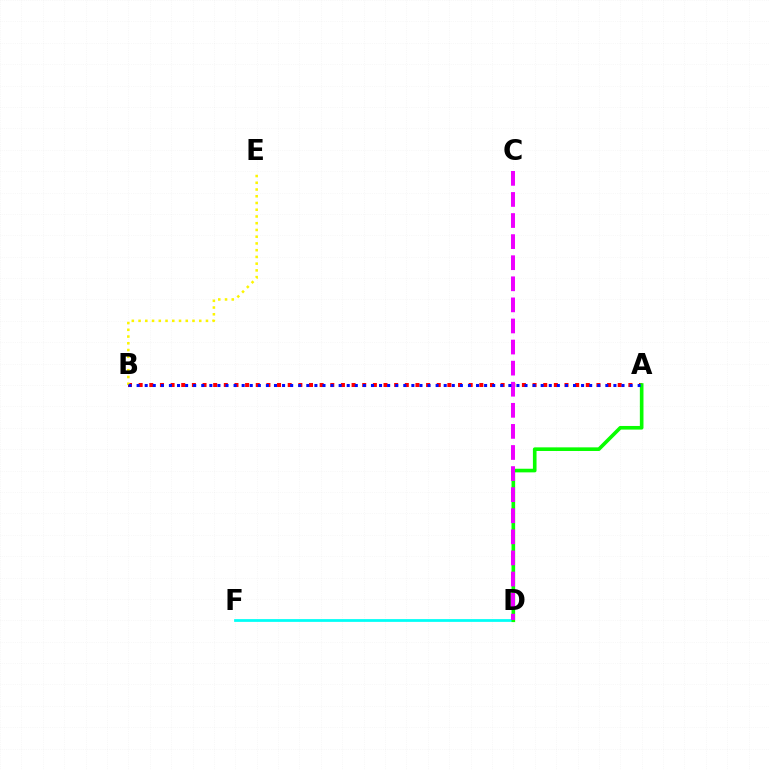{('A', 'B'): [{'color': '#ff0000', 'line_style': 'dotted', 'thickness': 2.89}, {'color': '#0010ff', 'line_style': 'dotted', 'thickness': 2.2}], ('D', 'F'): [{'color': '#00fff6', 'line_style': 'solid', 'thickness': 1.98}], ('A', 'D'): [{'color': '#08ff00', 'line_style': 'solid', 'thickness': 2.61}], ('B', 'E'): [{'color': '#fcf500', 'line_style': 'dotted', 'thickness': 1.83}], ('C', 'D'): [{'color': '#ee00ff', 'line_style': 'dashed', 'thickness': 2.86}]}